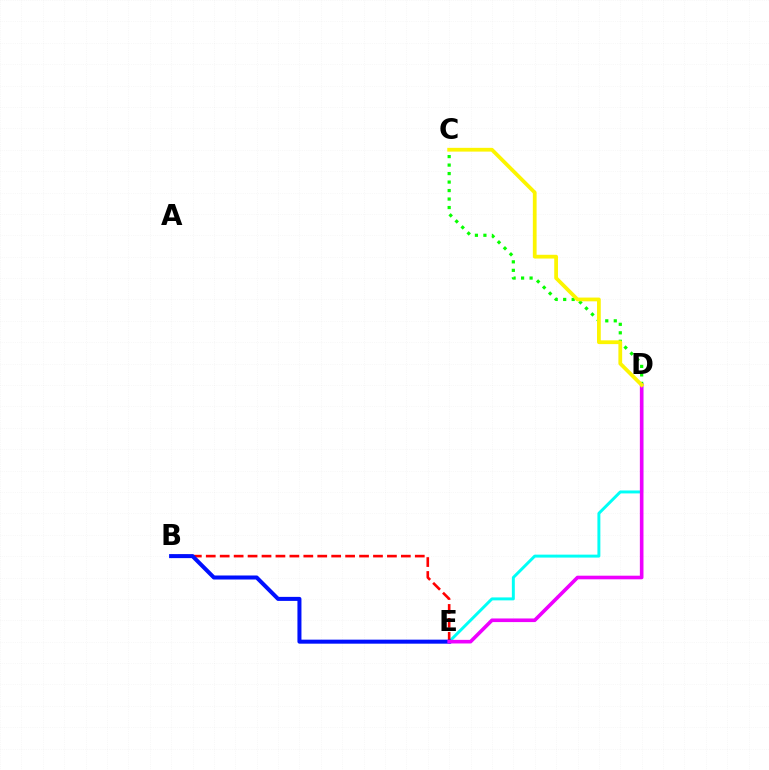{('D', 'E'): [{'color': '#00fff6', 'line_style': 'solid', 'thickness': 2.13}, {'color': '#ee00ff', 'line_style': 'solid', 'thickness': 2.6}], ('C', 'D'): [{'color': '#08ff00', 'line_style': 'dotted', 'thickness': 2.31}, {'color': '#fcf500', 'line_style': 'solid', 'thickness': 2.7}], ('B', 'E'): [{'color': '#ff0000', 'line_style': 'dashed', 'thickness': 1.89}, {'color': '#0010ff', 'line_style': 'solid', 'thickness': 2.89}]}